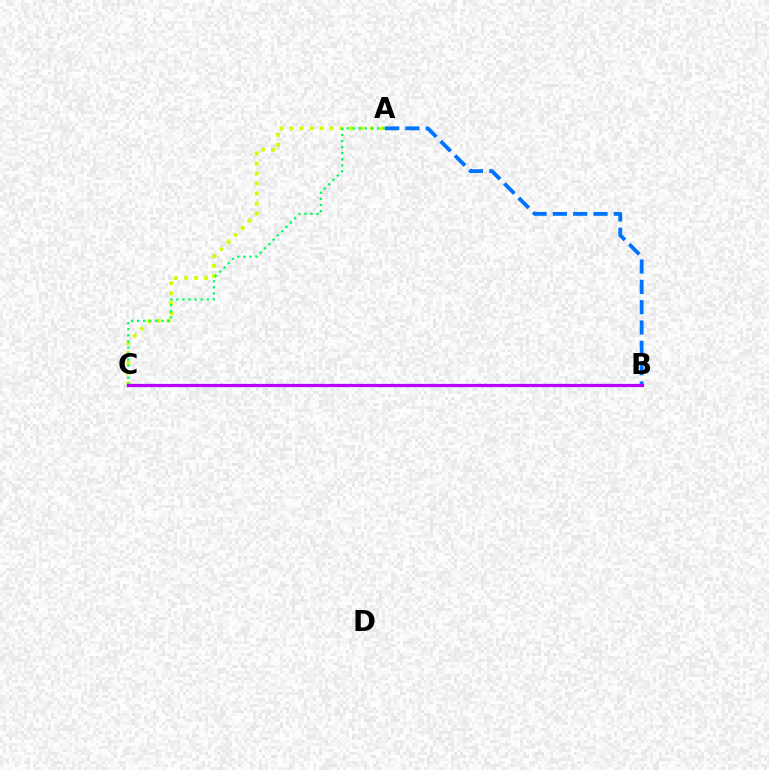{('A', 'C'): [{'color': '#d1ff00', 'line_style': 'dotted', 'thickness': 2.72}, {'color': '#00ff5c', 'line_style': 'dotted', 'thickness': 1.65}], ('B', 'C'): [{'color': '#ff0000', 'line_style': 'dotted', 'thickness': 1.99}, {'color': '#b900ff', 'line_style': 'solid', 'thickness': 2.32}], ('A', 'B'): [{'color': '#0074ff', 'line_style': 'dashed', 'thickness': 2.76}]}